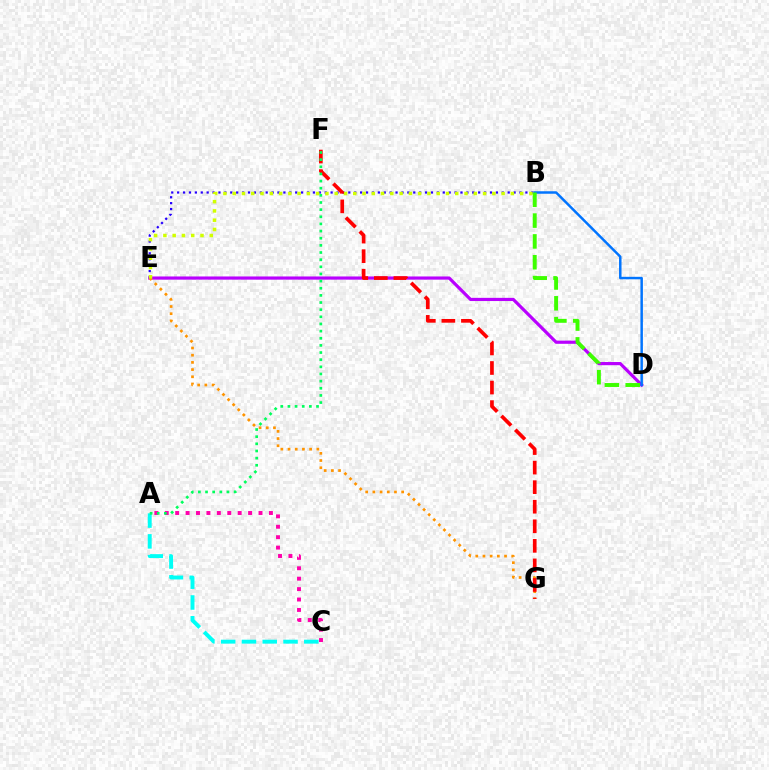{('B', 'E'): [{'color': '#2500ff', 'line_style': 'dotted', 'thickness': 1.6}, {'color': '#d1ff00', 'line_style': 'dotted', 'thickness': 2.52}], ('D', 'E'): [{'color': '#b900ff', 'line_style': 'solid', 'thickness': 2.29}], ('B', 'D'): [{'color': '#0074ff', 'line_style': 'solid', 'thickness': 1.79}, {'color': '#3dff00', 'line_style': 'dashed', 'thickness': 2.83}], ('E', 'G'): [{'color': '#ff9400', 'line_style': 'dotted', 'thickness': 1.95}], ('A', 'C'): [{'color': '#ff00ac', 'line_style': 'dotted', 'thickness': 2.83}, {'color': '#00fff6', 'line_style': 'dashed', 'thickness': 2.82}], ('F', 'G'): [{'color': '#ff0000', 'line_style': 'dashed', 'thickness': 2.66}], ('A', 'F'): [{'color': '#00ff5c', 'line_style': 'dotted', 'thickness': 1.94}]}